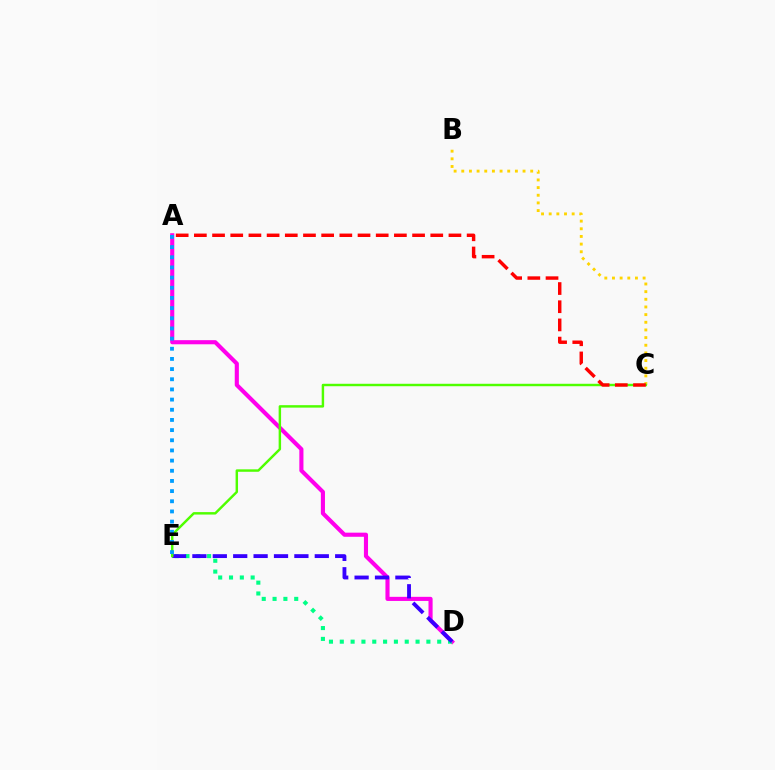{('B', 'C'): [{'color': '#ffd500', 'line_style': 'dotted', 'thickness': 2.08}], ('A', 'D'): [{'color': '#ff00ed', 'line_style': 'solid', 'thickness': 2.96}], ('D', 'E'): [{'color': '#00ff86', 'line_style': 'dotted', 'thickness': 2.94}, {'color': '#3700ff', 'line_style': 'dashed', 'thickness': 2.77}], ('C', 'E'): [{'color': '#4fff00', 'line_style': 'solid', 'thickness': 1.76}], ('A', 'E'): [{'color': '#009eff', 'line_style': 'dotted', 'thickness': 2.76}], ('A', 'C'): [{'color': '#ff0000', 'line_style': 'dashed', 'thickness': 2.47}]}